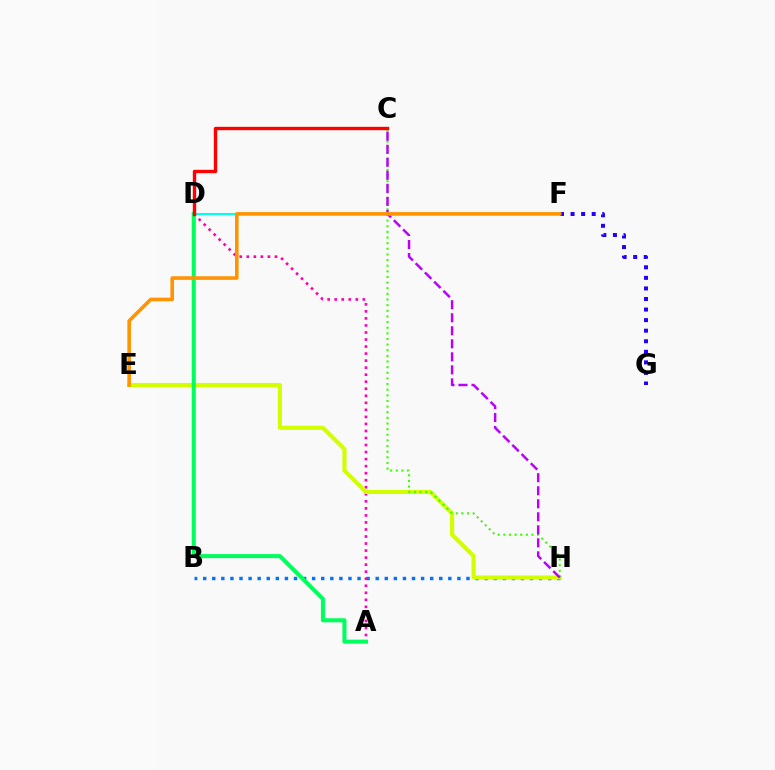{('B', 'H'): [{'color': '#0074ff', 'line_style': 'dotted', 'thickness': 2.47}], ('A', 'D'): [{'color': '#ff00ac', 'line_style': 'dotted', 'thickness': 1.91}, {'color': '#00ff5c', 'line_style': 'solid', 'thickness': 2.92}], ('E', 'H'): [{'color': '#d1ff00', 'line_style': 'solid', 'thickness': 2.97}], ('F', 'G'): [{'color': '#2500ff', 'line_style': 'dotted', 'thickness': 2.87}], ('C', 'H'): [{'color': '#3dff00', 'line_style': 'dotted', 'thickness': 1.53}, {'color': '#b900ff', 'line_style': 'dashed', 'thickness': 1.77}], ('D', 'F'): [{'color': '#00fff6', 'line_style': 'solid', 'thickness': 1.51}], ('C', 'D'): [{'color': '#ff0000', 'line_style': 'solid', 'thickness': 2.43}], ('E', 'F'): [{'color': '#ff9400', 'line_style': 'solid', 'thickness': 2.6}]}